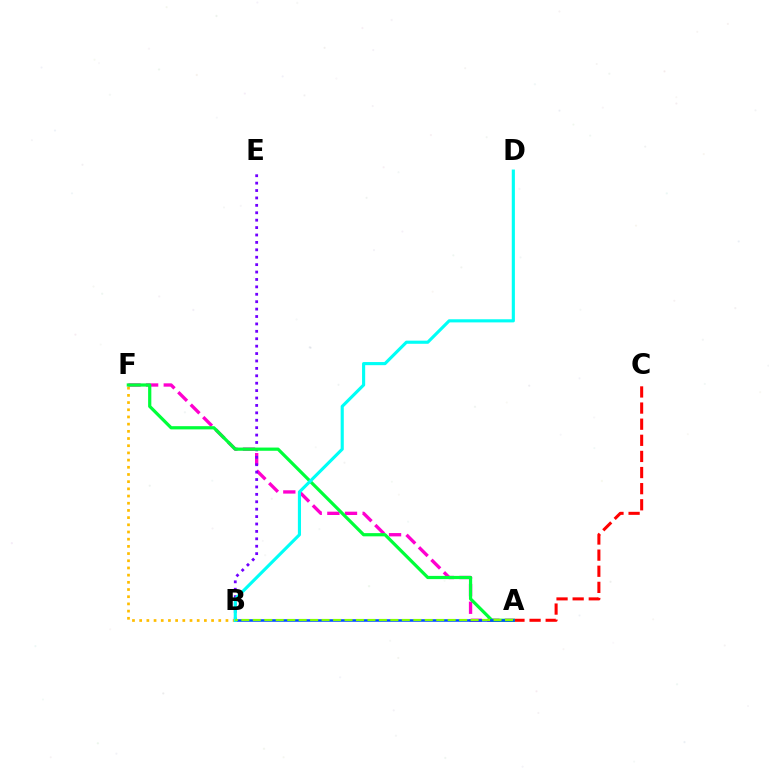{('B', 'F'): [{'color': '#ffbd00', 'line_style': 'dotted', 'thickness': 1.95}], ('A', 'F'): [{'color': '#ff00cf', 'line_style': 'dashed', 'thickness': 2.4}, {'color': '#00ff39', 'line_style': 'solid', 'thickness': 2.32}], ('B', 'E'): [{'color': '#7200ff', 'line_style': 'dotted', 'thickness': 2.01}], ('A', 'C'): [{'color': '#ff0000', 'line_style': 'dashed', 'thickness': 2.19}], ('A', 'B'): [{'color': '#004bff', 'line_style': 'solid', 'thickness': 1.84}, {'color': '#84ff00', 'line_style': 'dashed', 'thickness': 1.56}], ('B', 'D'): [{'color': '#00fff6', 'line_style': 'solid', 'thickness': 2.25}]}